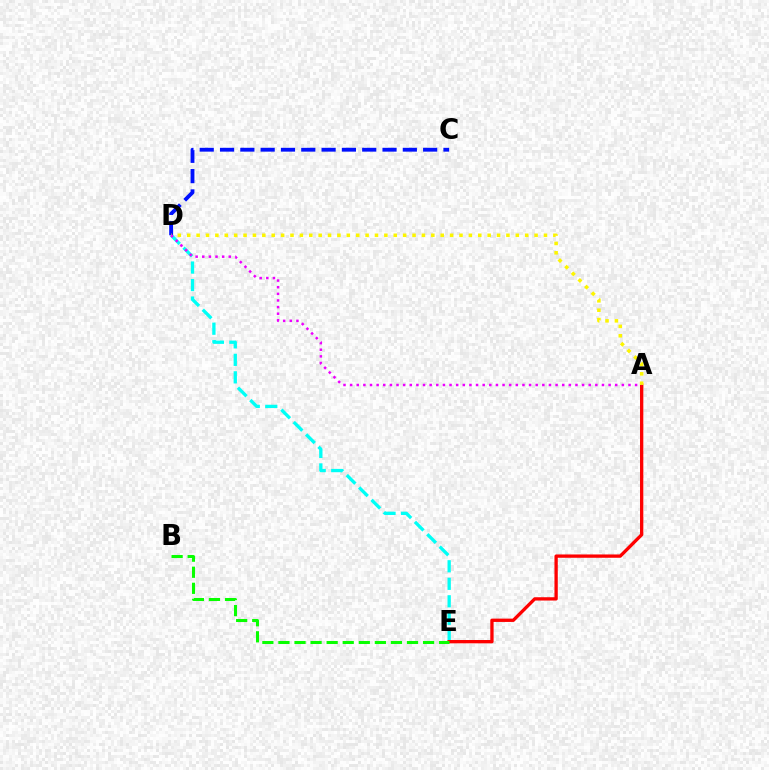{('D', 'E'): [{'color': '#00fff6', 'line_style': 'dashed', 'thickness': 2.38}], ('C', 'D'): [{'color': '#0010ff', 'line_style': 'dashed', 'thickness': 2.76}], ('A', 'E'): [{'color': '#ff0000', 'line_style': 'solid', 'thickness': 2.38}], ('A', 'D'): [{'color': '#fcf500', 'line_style': 'dotted', 'thickness': 2.55}, {'color': '#ee00ff', 'line_style': 'dotted', 'thickness': 1.8}], ('B', 'E'): [{'color': '#08ff00', 'line_style': 'dashed', 'thickness': 2.18}]}